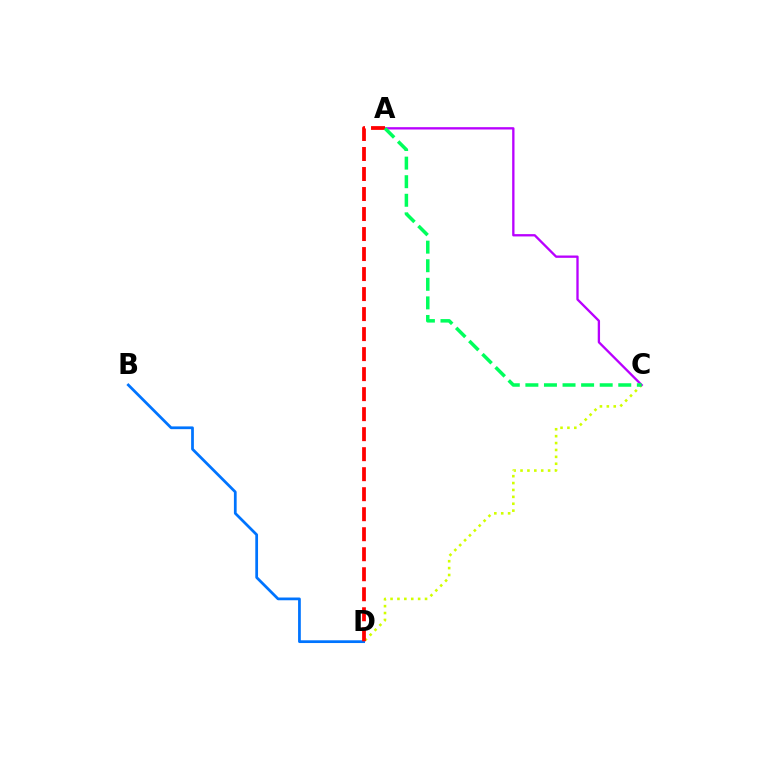{('C', 'D'): [{'color': '#d1ff00', 'line_style': 'dotted', 'thickness': 1.87}], ('B', 'D'): [{'color': '#0074ff', 'line_style': 'solid', 'thickness': 1.98}], ('A', 'C'): [{'color': '#b900ff', 'line_style': 'solid', 'thickness': 1.67}, {'color': '#00ff5c', 'line_style': 'dashed', 'thickness': 2.52}], ('A', 'D'): [{'color': '#ff0000', 'line_style': 'dashed', 'thickness': 2.72}]}